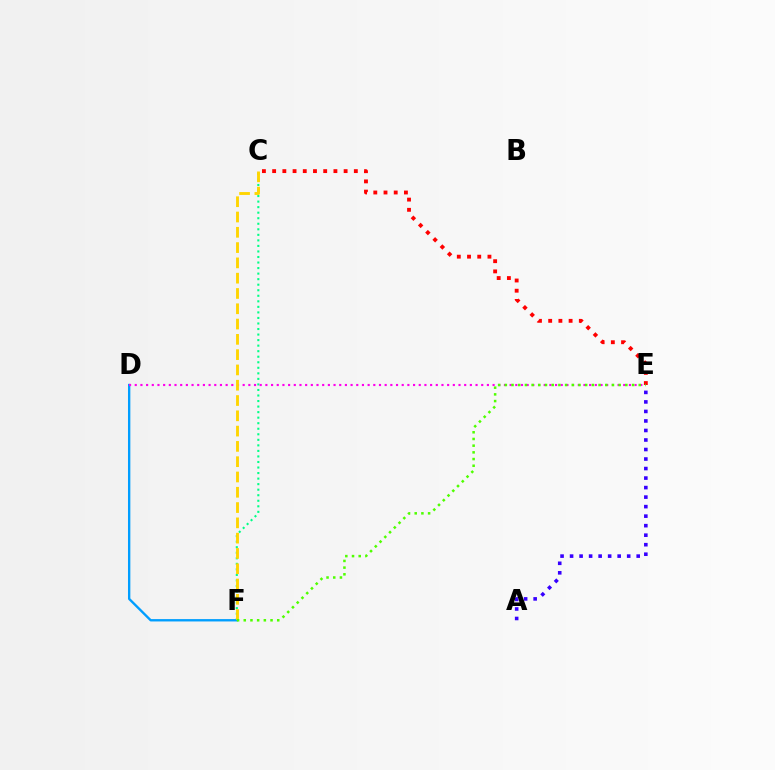{('C', 'F'): [{'color': '#00ff86', 'line_style': 'dotted', 'thickness': 1.51}, {'color': '#ffd500', 'line_style': 'dashed', 'thickness': 2.08}], ('D', 'F'): [{'color': '#009eff', 'line_style': 'solid', 'thickness': 1.7}], ('C', 'E'): [{'color': '#ff0000', 'line_style': 'dotted', 'thickness': 2.77}], ('A', 'E'): [{'color': '#3700ff', 'line_style': 'dotted', 'thickness': 2.59}], ('D', 'E'): [{'color': '#ff00ed', 'line_style': 'dotted', 'thickness': 1.54}], ('E', 'F'): [{'color': '#4fff00', 'line_style': 'dotted', 'thickness': 1.82}]}